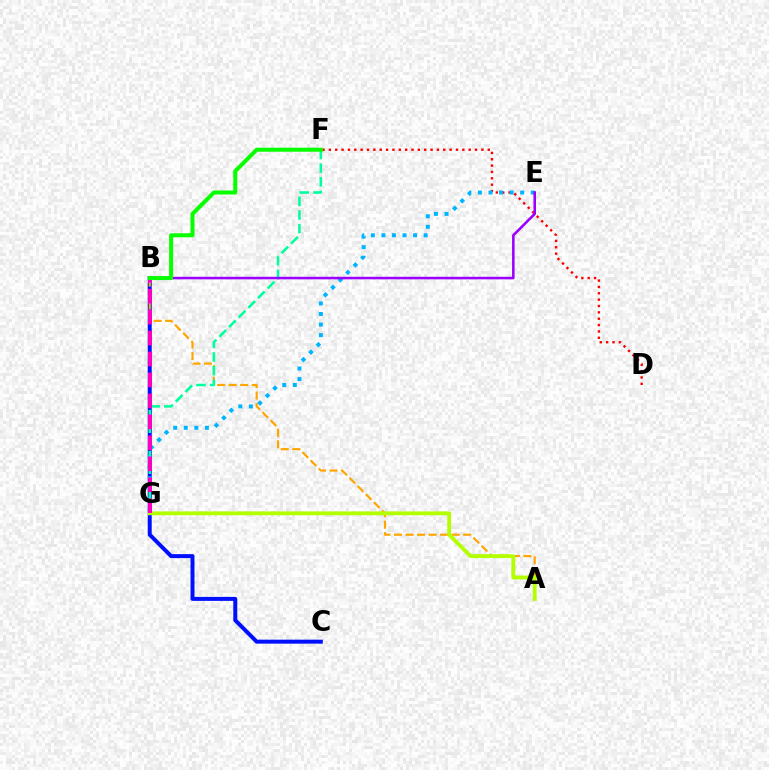{('B', 'C'): [{'color': '#0010ff', 'line_style': 'solid', 'thickness': 2.87}], ('D', 'F'): [{'color': '#ff0000', 'line_style': 'dotted', 'thickness': 1.73}], ('E', 'G'): [{'color': '#00b5ff', 'line_style': 'dotted', 'thickness': 2.87}], ('A', 'B'): [{'color': '#ffa500', 'line_style': 'dashed', 'thickness': 1.56}], ('F', 'G'): [{'color': '#00ff9d', 'line_style': 'dashed', 'thickness': 1.85}], ('A', 'G'): [{'color': '#b3ff00', 'line_style': 'solid', 'thickness': 2.76}], ('B', 'G'): [{'color': '#ff00bd', 'line_style': 'dashed', 'thickness': 2.85}], ('B', 'E'): [{'color': '#9b00ff', 'line_style': 'solid', 'thickness': 1.83}], ('B', 'F'): [{'color': '#08ff00', 'line_style': 'solid', 'thickness': 2.89}]}